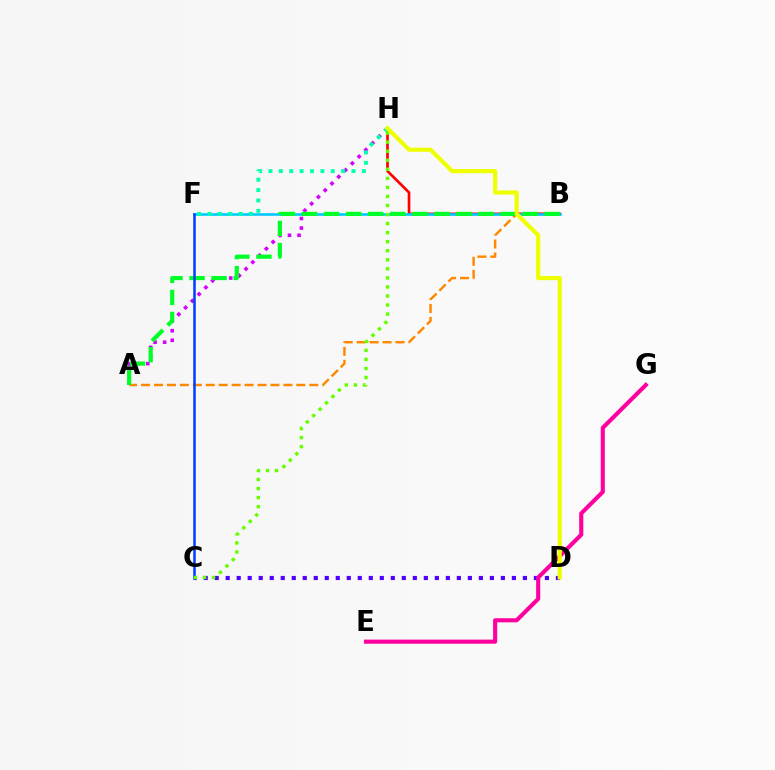{('A', 'B'): [{'color': '#ff8800', 'line_style': 'dashed', 'thickness': 1.76}, {'color': '#00ff27', 'line_style': 'dashed', 'thickness': 3.0}], ('B', 'H'): [{'color': '#ff0000', 'line_style': 'solid', 'thickness': 1.92}], ('B', 'F'): [{'color': '#00c7ff', 'line_style': 'solid', 'thickness': 1.87}], ('A', 'H'): [{'color': '#d600ff', 'line_style': 'dotted', 'thickness': 2.6}], ('F', 'H'): [{'color': '#00ffaf', 'line_style': 'dotted', 'thickness': 2.82}], ('C', 'D'): [{'color': '#4f00ff', 'line_style': 'dotted', 'thickness': 2.99}], ('E', 'G'): [{'color': '#ff00a0', 'line_style': 'solid', 'thickness': 2.96}], ('C', 'F'): [{'color': '#003fff', 'line_style': 'solid', 'thickness': 1.81}], ('C', 'H'): [{'color': '#66ff00', 'line_style': 'dotted', 'thickness': 2.46}], ('D', 'H'): [{'color': '#eeff00', 'line_style': 'solid', 'thickness': 2.99}]}